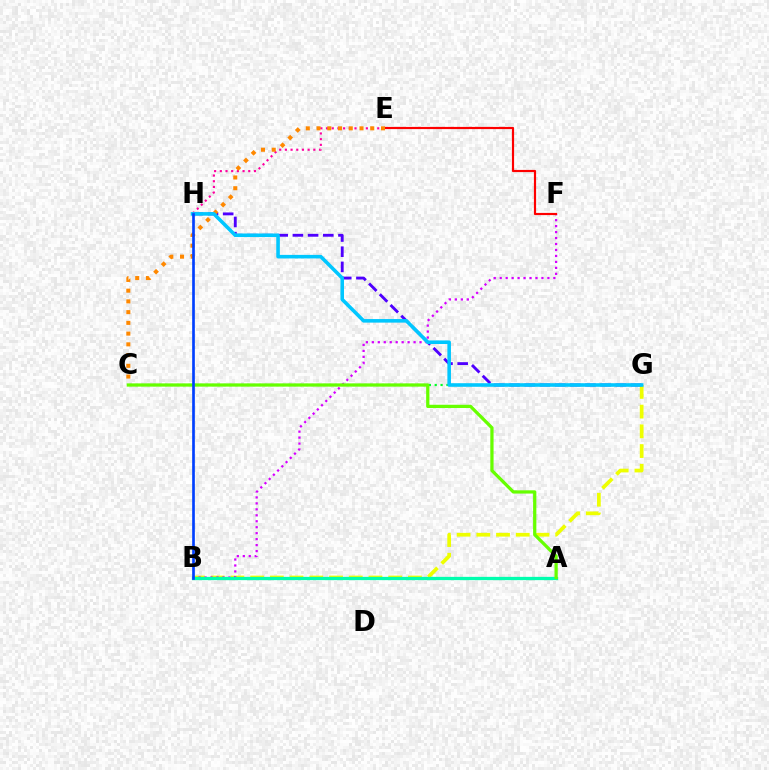{('C', 'G'): [{'color': '#00ff27', 'line_style': 'dotted', 'thickness': 1.59}], ('B', 'G'): [{'color': '#eeff00', 'line_style': 'dashed', 'thickness': 2.68}], ('B', 'F'): [{'color': '#d600ff', 'line_style': 'dotted', 'thickness': 1.62}], ('A', 'B'): [{'color': '#00ffaf', 'line_style': 'solid', 'thickness': 2.36}], ('E', 'H'): [{'color': '#ff00a0', 'line_style': 'dotted', 'thickness': 1.55}], ('E', 'F'): [{'color': '#ff0000', 'line_style': 'solid', 'thickness': 1.57}], ('G', 'H'): [{'color': '#4f00ff', 'line_style': 'dashed', 'thickness': 2.06}, {'color': '#00c7ff', 'line_style': 'solid', 'thickness': 2.57}], ('A', 'C'): [{'color': '#66ff00', 'line_style': 'solid', 'thickness': 2.34}], ('C', 'E'): [{'color': '#ff8800', 'line_style': 'dotted', 'thickness': 2.92}], ('B', 'H'): [{'color': '#003fff', 'line_style': 'solid', 'thickness': 1.93}]}